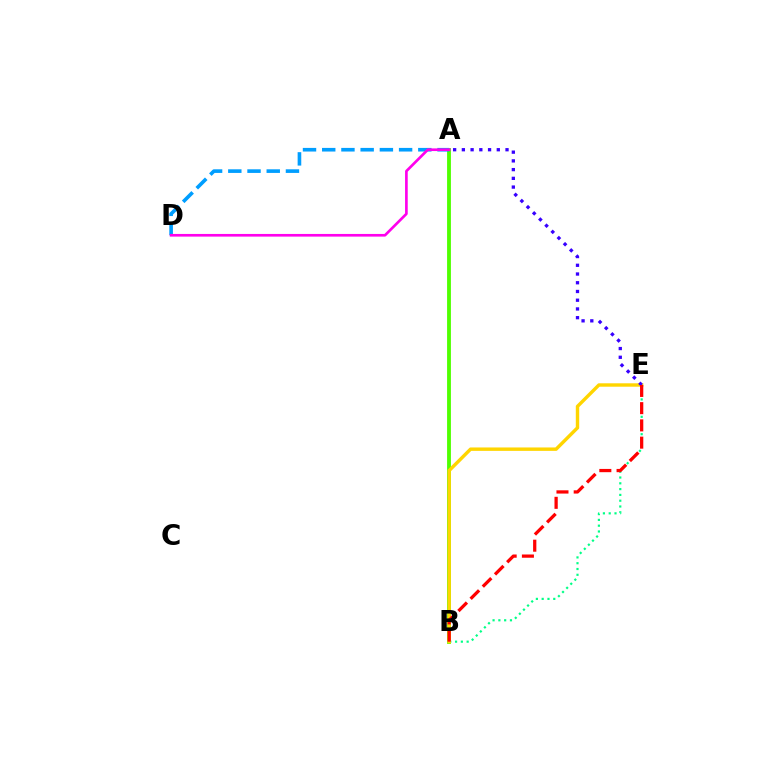{('A', 'B'): [{'color': '#4fff00', 'line_style': 'solid', 'thickness': 2.76}], ('B', 'E'): [{'color': '#00ff86', 'line_style': 'dotted', 'thickness': 1.58}, {'color': '#ffd500', 'line_style': 'solid', 'thickness': 2.46}, {'color': '#ff0000', 'line_style': 'dashed', 'thickness': 2.34}], ('A', 'D'): [{'color': '#009eff', 'line_style': 'dashed', 'thickness': 2.61}, {'color': '#ff00ed', 'line_style': 'solid', 'thickness': 1.92}], ('A', 'E'): [{'color': '#3700ff', 'line_style': 'dotted', 'thickness': 2.37}]}